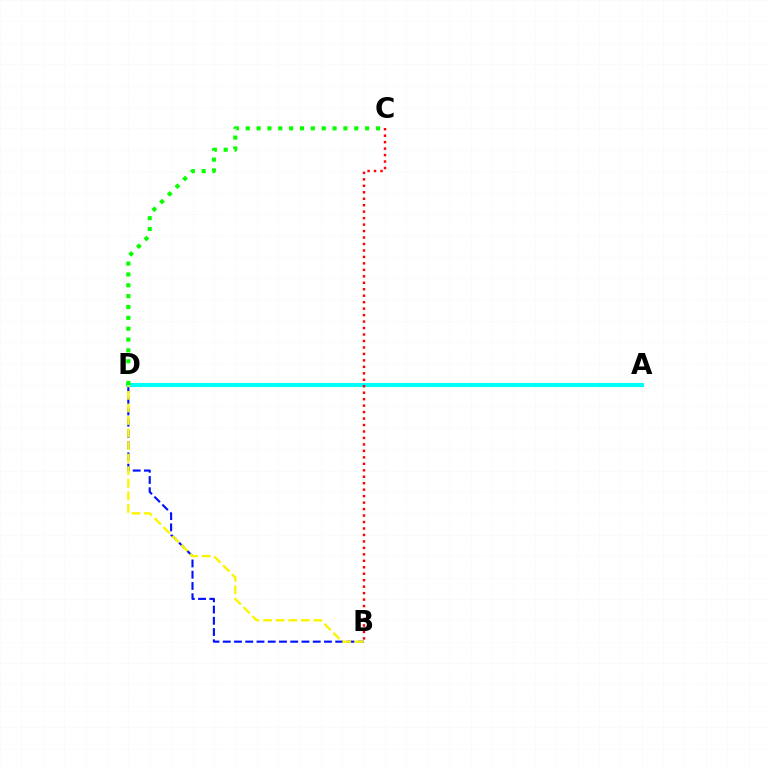{('B', 'D'): [{'color': '#0010ff', 'line_style': 'dashed', 'thickness': 1.53}, {'color': '#fcf500', 'line_style': 'dashed', 'thickness': 1.71}], ('A', 'D'): [{'color': '#ee00ff', 'line_style': 'dashed', 'thickness': 1.87}, {'color': '#00fff6', 'line_style': 'solid', 'thickness': 2.93}], ('C', 'D'): [{'color': '#08ff00', 'line_style': 'dotted', 'thickness': 2.95}], ('B', 'C'): [{'color': '#ff0000', 'line_style': 'dotted', 'thickness': 1.76}]}